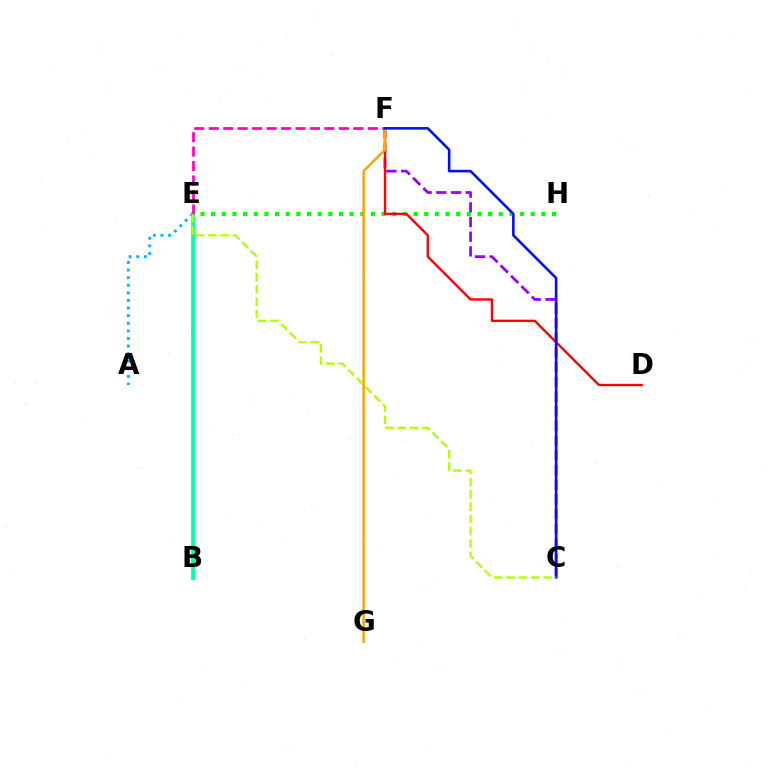{('B', 'E'): [{'color': '#00ff9d', 'line_style': 'solid', 'thickness': 2.72}], ('E', 'H'): [{'color': '#08ff00', 'line_style': 'dotted', 'thickness': 2.89}], ('C', 'F'): [{'color': '#9b00ff', 'line_style': 'dashed', 'thickness': 2.0}, {'color': '#0010ff', 'line_style': 'solid', 'thickness': 1.88}], ('E', 'F'): [{'color': '#ff00bd', 'line_style': 'dashed', 'thickness': 1.96}], ('D', 'F'): [{'color': '#ff0000', 'line_style': 'solid', 'thickness': 1.7}], ('F', 'G'): [{'color': '#ffa500', 'line_style': 'solid', 'thickness': 1.79}], ('A', 'E'): [{'color': '#00b5ff', 'line_style': 'dotted', 'thickness': 2.06}], ('C', 'E'): [{'color': '#b3ff00', 'line_style': 'dashed', 'thickness': 1.67}]}